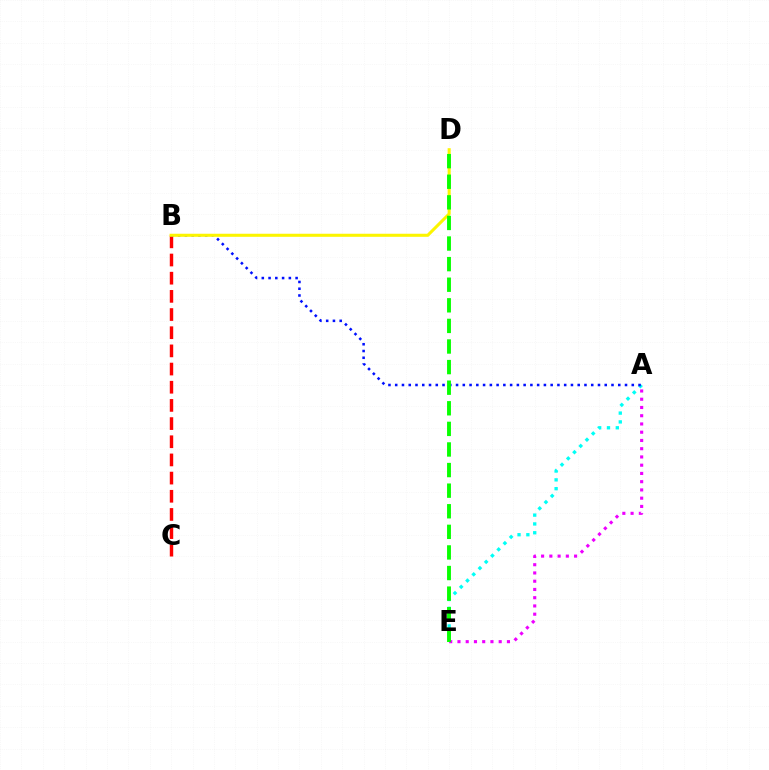{('A', 'E'): [{'color': '#00fff6', 'line_style': 'dotted', 'thickness': 2.4}, {'color': '#ee00ff', 'line_style': 'dotted', 'thickness': 2.24}], ('B', 'C'): [{'color': '#ff0000', 'line_style': 'dashed', 'thickness': 2.47}], ('A', 'B'): [{'color': '#0010ff', 'line_style': 'dotted', 'thickness': 1.84}], ('B', 'D'): [{'color': '#fcf500', 'line_style': 'solid', 'thickness': 2.21}], ('D', 'E'): [{'color': '#08ff00', 'line_style': 'dashed', 'thickness': 2.8}]}